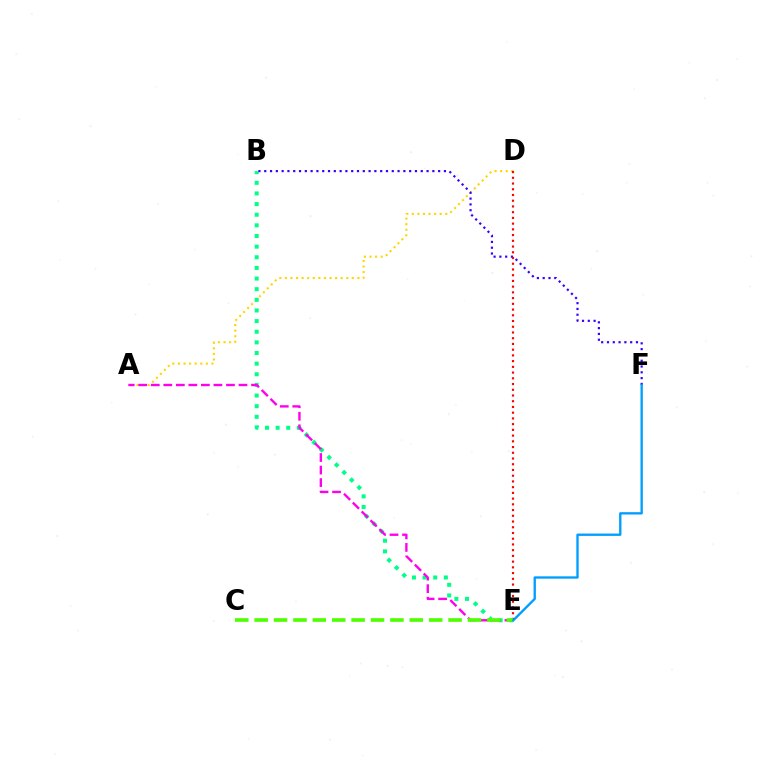{('A', 'D'): [{'color': '#ffd500', 'line_style': 'dotted', 'thickness': 1.52}], ('B', 'E'): [{'color': '#00ff86', 'line_style': 'dotted', 'thickness': 2.89}], ('A', 'E'): [{'color': '#ff00ed', 'line_style': 'dashed', 'thickness': 1.7}], ('B', 'F'): [{'color': '#3700ff', 'line_style': 'dotted', 'thickness': 1.57}], ('D', 'E'): [{'color': '#ff0000', 'line_style': 'dotted', 'thickness': 1.56}], ('C', 'E'): [{'color': '#4fff00', 'line_style': 'dashed', 'thickness': 2.63}], ('E', 'F'): [{'color': '#009eff', 'line_style': 'solid', 'thickness': 1.69}]}